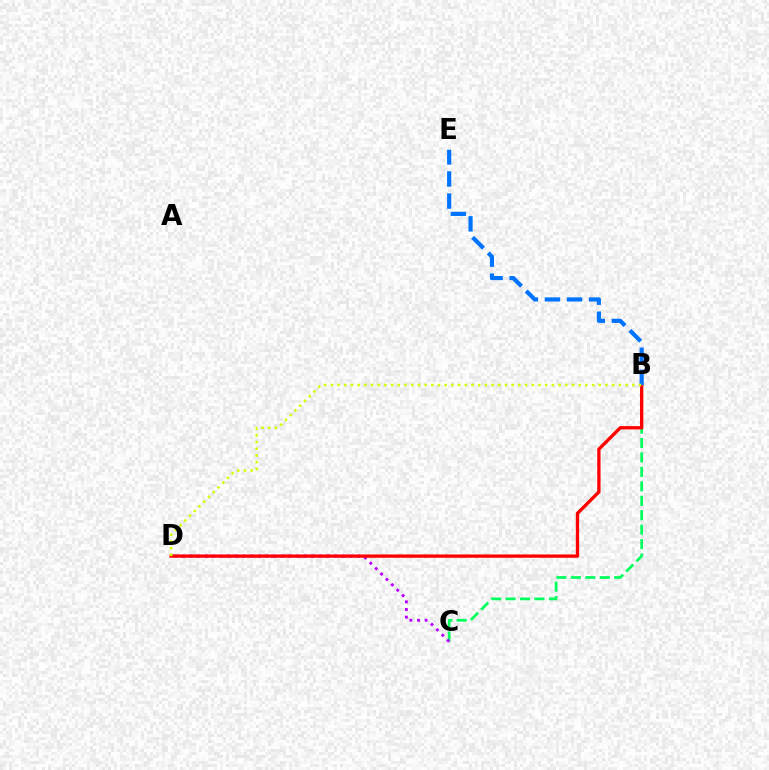{('B', 'C'): [{'color': '#00ff5c', 'line_style': 'dashed', 'thickness': 1.96}], ('C', 'D'): [{'color': '#b900ff', 'line_style': 'dotted', 'thickness': 2.07}], ('B', 'D'): [{'color': '#ff0000', 'line_style': 'solid', 'thickness': 2.39}, {'color': '#d1ff00', 'line_style': 'dotted', 'thickness': 1.82}], ('B', 'E'): [{'color': '#0074ff', 'line_style': 'dashed', 'thickness': 3.0}]}